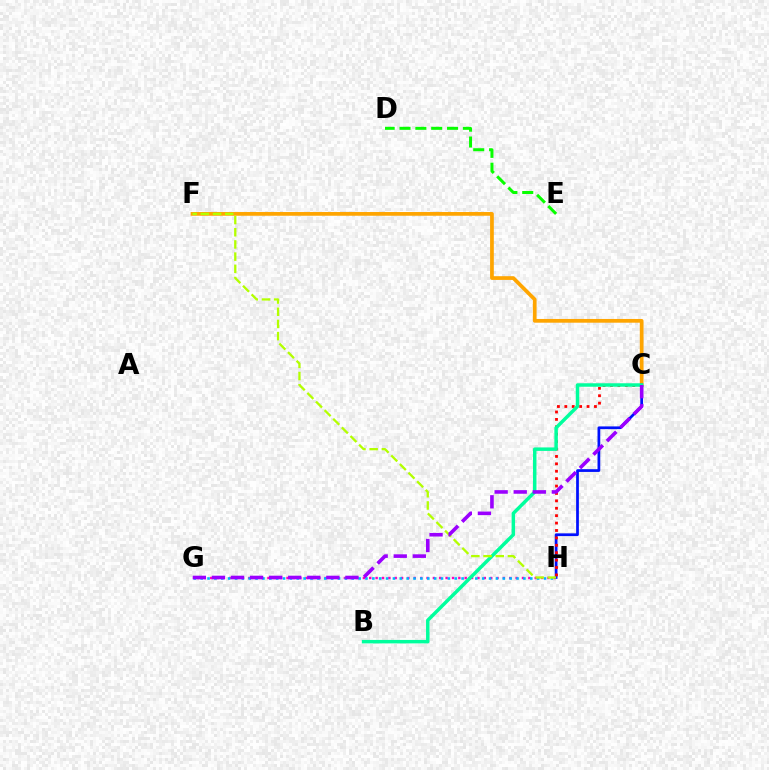{('G', 'H'): [{'color': '#ff00bd', 'line_style': 'dotted', 'thickness': 1.73}, {'color': '#00b5ff', 'line_style': 'dotted', 'thickness': 1.87}], ('C', 'F'): [{'color': '#ffa500', 'line_style': 'solid', 'thickness': 2.68}], ('C', 'H'): [{'color': '#0010ff', 'line_style': 'solid', 'thickness': 1.97}, {'color': '#ff0000', 'line_style': 'dotted', 'thickness': 2.01}], ('D', 'E'): [{'color': '#08ff00', 'line_style': 'dashed', 'thickness': 2.15}], ('B', 'C'): [{'color': '#00ff9d', 'line_style': 'solid', 'thickness': 2.5}], ('F', 'H'): [{'color': '#b3ff00', 'line_style': 'dashed', 'thickness': 1.66}], ('C', 'G'): [{'color': '#9b00ff', 'line_style': 'dashed', 'thickness': 2.59}]}